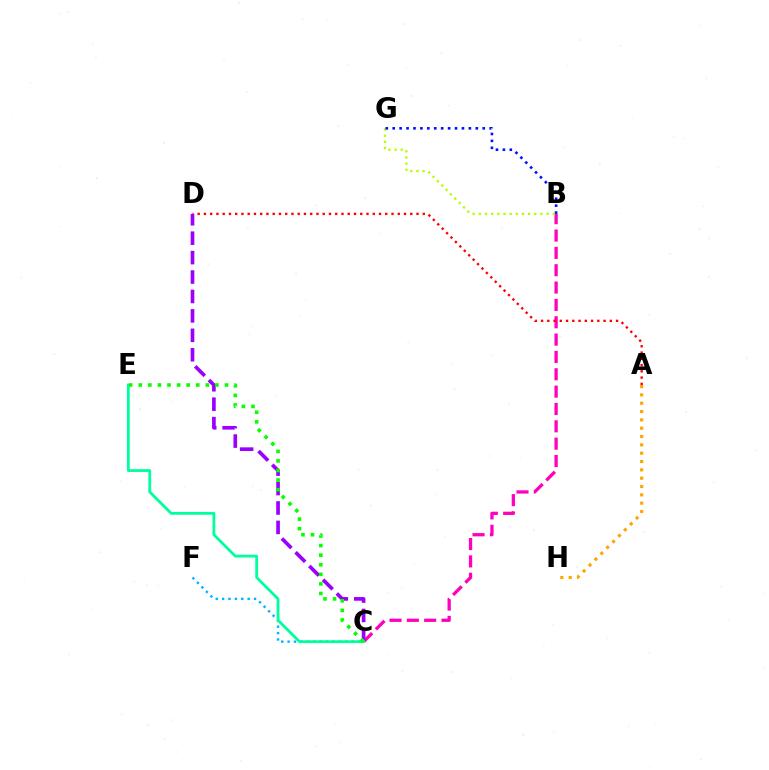{('B', 'C'): [{'color': '#ff00bd', 'line_style': 'dashed', 'thickness': 2.36}], ('C', 'F'): [{'color': '#00b5ff', 'line_style': 'dotted', 'thickness': 1.73}], ('A', 'D'): [{'color': '#ff0000', 'line_style': 'dotted', 'thickness': 1.7}], ('B', 'G'): [{'color': '#b3ff00', 'line_style': 'dotted', 'thickness': 1.68}, {'color': '#0010ff', 'line_style': 'dotted', 'thickness': 1.88}], ('C', 'D'): [{'color': '#9b00ff', 'line_style': 'dashed', 'thickness': 2.64}], ('C', 'E'): [{'color': '#00ff9d', 'line_style': 'solid', 'thickness': 2.01}, {'color': '#08ff00', 'line_style': 'dotted', 'thickness': 2.6}], ('A', 'H'): [{'color': '#ffa500', 'line_style': 'dotted', 'thickness': 2.26}]}